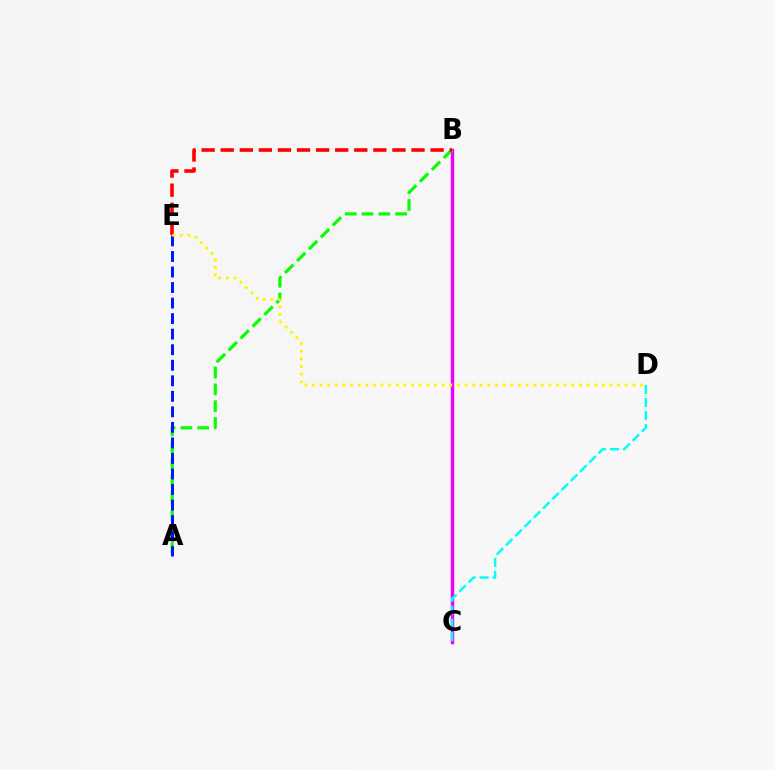{('B', 'C'): [{'color': '#ee00ff', 'line_style': 'solid', 'thickness': 2.49}], ('A', 'B'): [{'color': '#08ff00', 'line_style': 'dashed', 'thickness': 2.28}], ('B', 'E'): [{'color': '#ff0000', 'line_style': 'dashed', 'thickness': 2.59}], ('A', 'E'): [{'color': '#0010ff', 'line_style': 'dashed', 'thickness': 2.11}], ('D', 'E'): [{'color': '#fcf500', 'line_style': 'dotted', 'thickness': 2.07}], ('C', 'D'): [{'color': '#00fff6', 'line_style': 'dashed', 'thickness': 1.77}]}